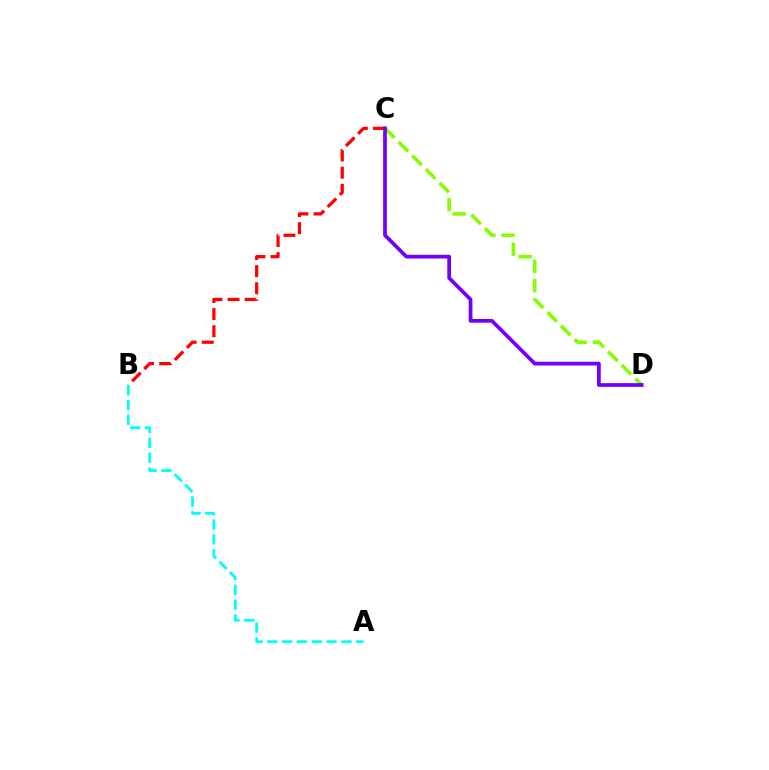{('C', 'D'): [{'color': '#84ff00', 'line_style': 'dashed', 'thickness': 2.61}, {'color': '#7200ff', 'line_style': 'solid', 'thickness': 2.69}], ('B', 'C'): [{'color': '#ff0000', 'line_style': 'dashed', 'thickness': 2.33}], ('A', 'B'): [{'color': '#00fff6', 'line_style': 'dashed', 'thickness': 2.01}]}